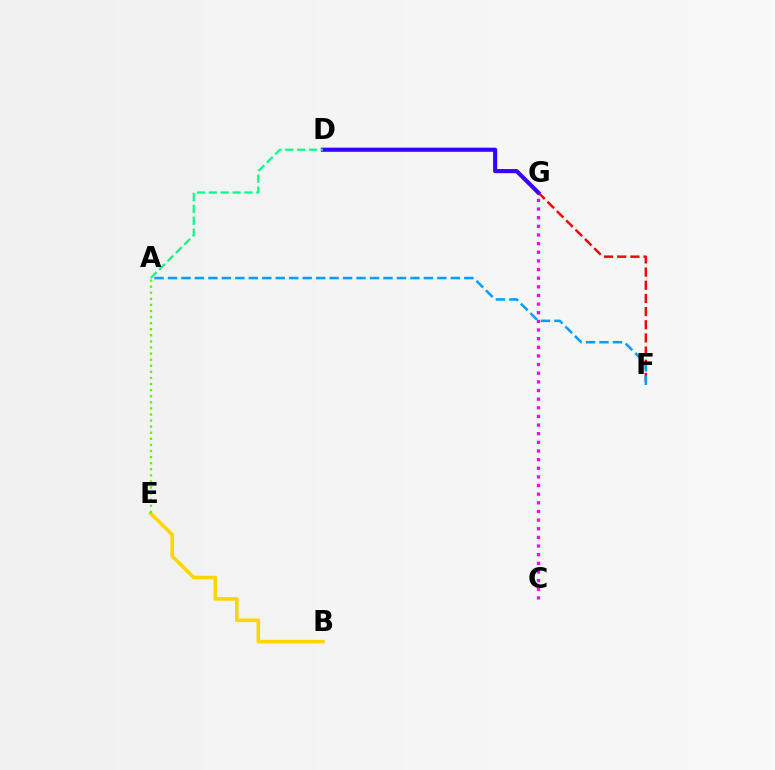{('B', 'E'): [{'color': '#ffd500', 'line_style': 'solid', 'thickness': 2.59}], ('F', 'G'): [{'color': '#ff0000', 'line_style': 'dashed', 'thickness': 1.79}], ('C', 'G'): [{'color': '#ff00ed', 'line_style': 'dotted', 'thickness': 2.35}], ('A', 'F'): [{'color': '#009eff', 'line_style': 'dashed', 'thickness': 1.83}], ('A', 'E'): [{'color': '#4fff00', 'line_style': 'dotted', 'thickness': 1.65}], ('D', 'G'): [{'color': '#3700ff', 'line_style': 'solid', 'thickness': 2.97}], ('A', 'D'): [{'color': '#00ff86', 'line_style': 'dashed', 'thickness': 1.61}]}